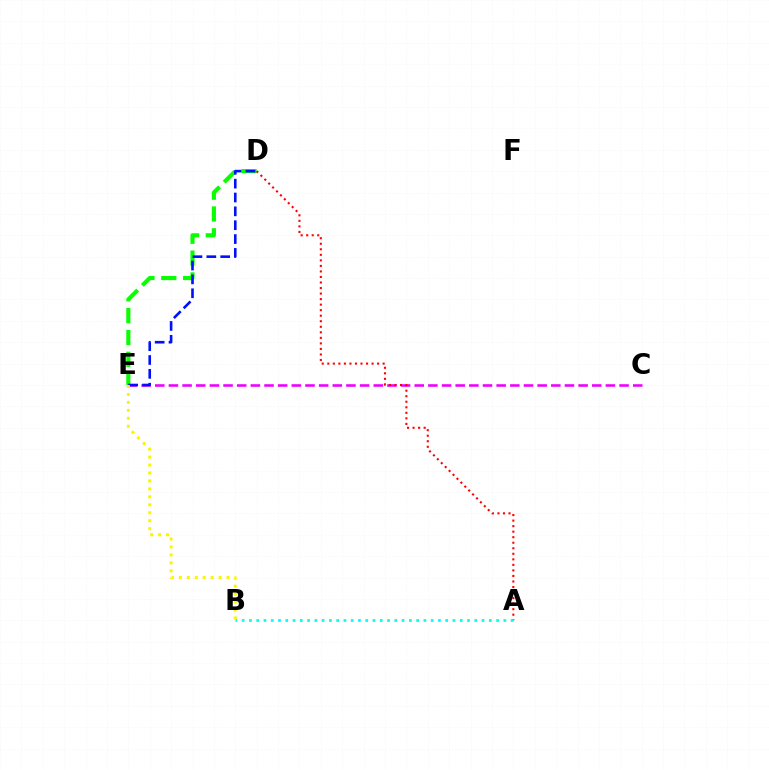{('D', 'E'): [{'color': '#08ff00', 'line_style': 'dashed', 'thickness': 2.97}, {'color': '#0010ff', 'line_style': 'dashed', 'thickness': 1.88}], ('C', 'E'): [{'color': '#ee00ff', 'line_style': 'dashed', 'thickness': 1.86}], ('B', 'E'): [{'color': '#fcf500', 'line_style': 'dotted', 'thickness': 2.16}], ('A', 'D'): [{'color': '#ff0000', 'line_style': 'dotted', 'thickness': 1.5}], ('A', 'B'): [{'color': '#00fff6', 'line_style': 'dotted', 'thickness': 1.98}]}